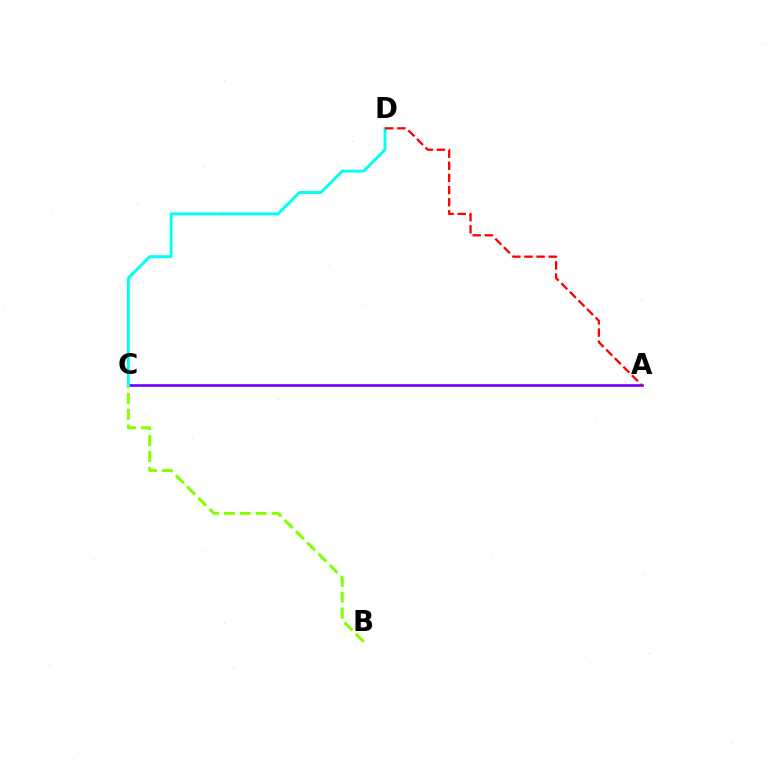{('A', 'C'): [{'color': '#7200ff', 'line_style': 'solid', 'thickness': 1.91}], ('B', 'C'): [{'color': '#84ff00', 'line_style': 'dashed', 'thickness': 2.16}], ('C', 'D'): [{'color': '#00fff6', 'line_style': 'solid', 'thickness': 2.09}], ('A', 'D'): [{'color': '#ff0000', 'line_style': 'dashed', 'thickness': 1.65}]}